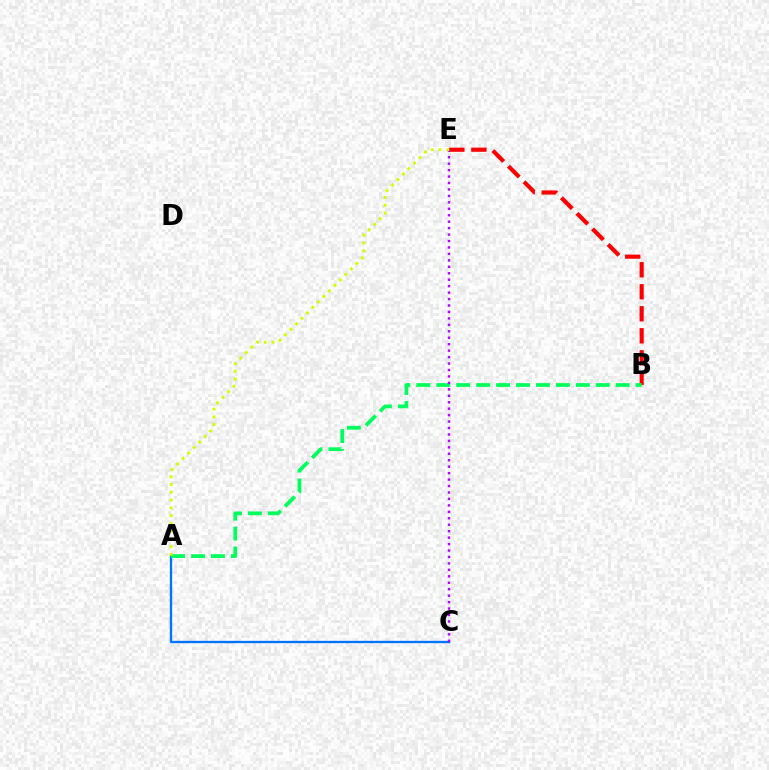{('A', 'C'): [{'color': '#0074ff', 'line_style': 'solid', 'thickness': 1.67}], ('B', 'E'): [{'color': '#ff0000', 'line_style': 'dashed', 'thickness': 2.99}], ('A', 'B'): [{'color': '#00ff5c', 'line_style': 'dashed', 'thickness': 2.71}], ('C', 'E'): [{'color': '#b900ff', 'line_style': 'dotted', 'thickness': 1.75}], ('A', 'E'): [{'color': '#d1ff00', 'line_style': 'dotted', 'thickness': 2.11}]}